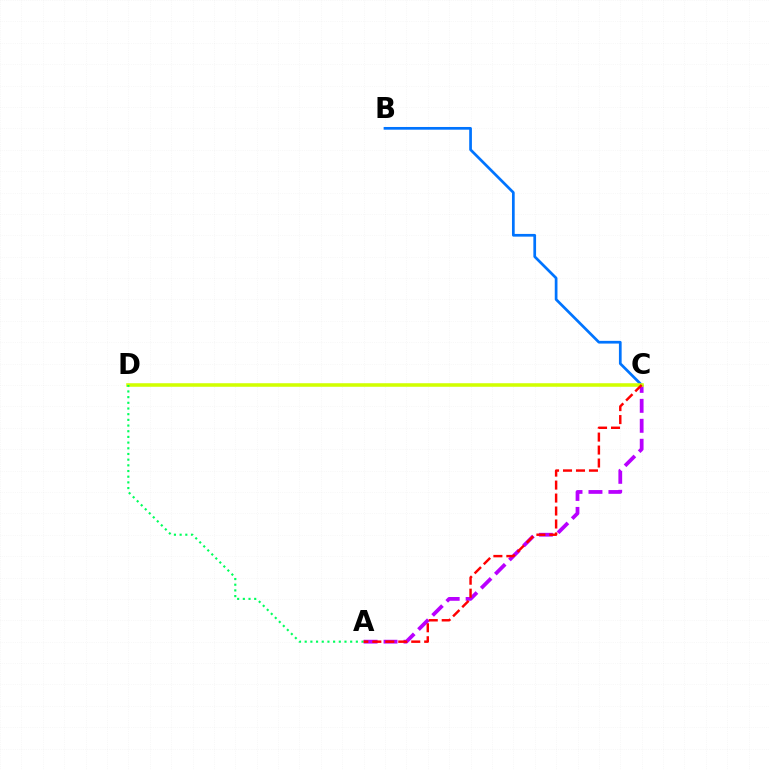{('A', 'C'): [{'color': '#b900ff', 'line_style': 'dashed', 'thickness': 2.71}, {'color': '#ff0000', 'line_style': 'dashed', 'thickness': 1.76}], ('B', 'C'): [{'color': '#0074ff', 'line_style': 'solid', 'thickness': 1.95}], ('C', 'D'): [{'color': '#d1ff00', 'line_style': 'solid', 'thickness': 2.56}], ('A', 'D'): [{'color': '#00ff5c', 'line_style': 'dotted', 'thickness': 1.54}]}